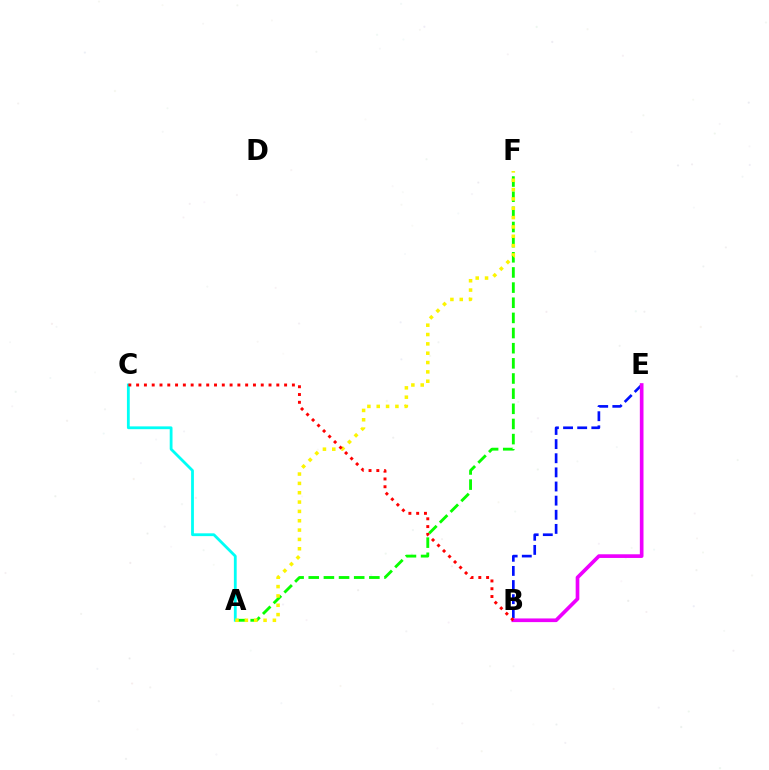{('B', 'E'): [{'color': '#0010ff', 'line_style': 'dashed', 'thickness': 1.92}, {'color': '#ee00ff', 'line_style': 'solid', 'thickness': 2.64}], ('A', 'F'): [{'color': '#08ff00', 'line_style': 'dashed', 'thickness': 2.06}, {'color': '#fcf500', 'line_style': 'dotted', 'thickness': 2.54}], ('A', 'C'): [{'color': '#00fff6', 'line_style': 'solid', 'thickness': 2.02}], ('B', 'C'): [{'color': '#ff0000', 'line_style': 'dotted', 'thickness': 2.12}]}